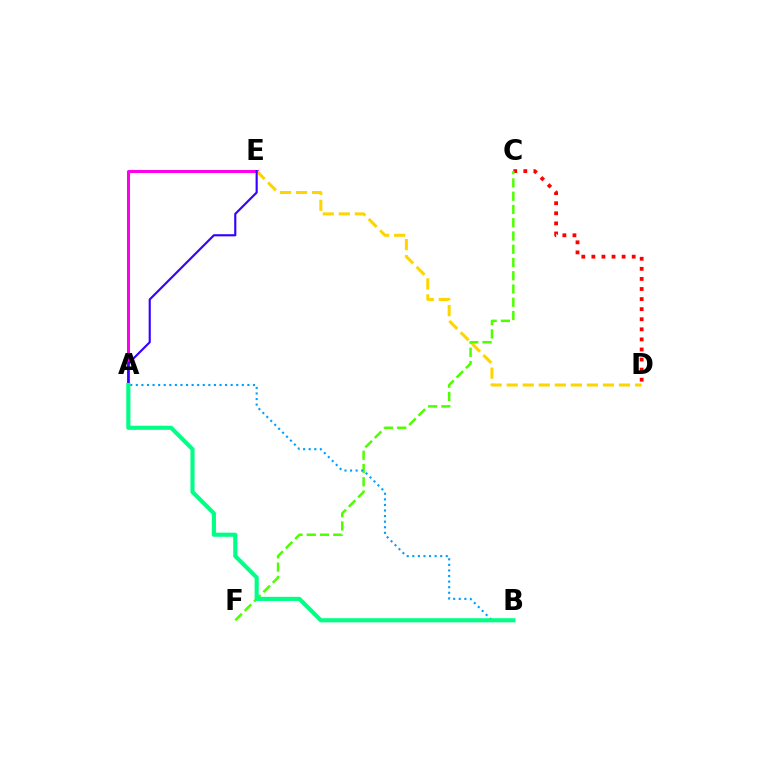{('A', 'E'): [{'color': '#ff00ed', 'line_style': 'solid', 'thickness': 2.18}, {'color': '#3700ff', 'line_style': 'solid', 'thickness': 1.54}], ('D', 'E'): [{'color': '#ffd500', 'line_style': 'dashed', 'thickness': 2.18}], ('C', 'D'): [{'color': '#ff0000', 'line_style': 'dotted', 'thickness': 2.74}], ('C', 'F'): [{'color': '#4fff00', 'line_style': 'dashed', 'thickness': 1.8}], ('A', 'B'): [{'color': '#009eff', 'line_style': 'dotted', 'thickness': 1.52}, {'color': '#00ff86', 'line_style': 'solid', 'thickness': 2.97}]}